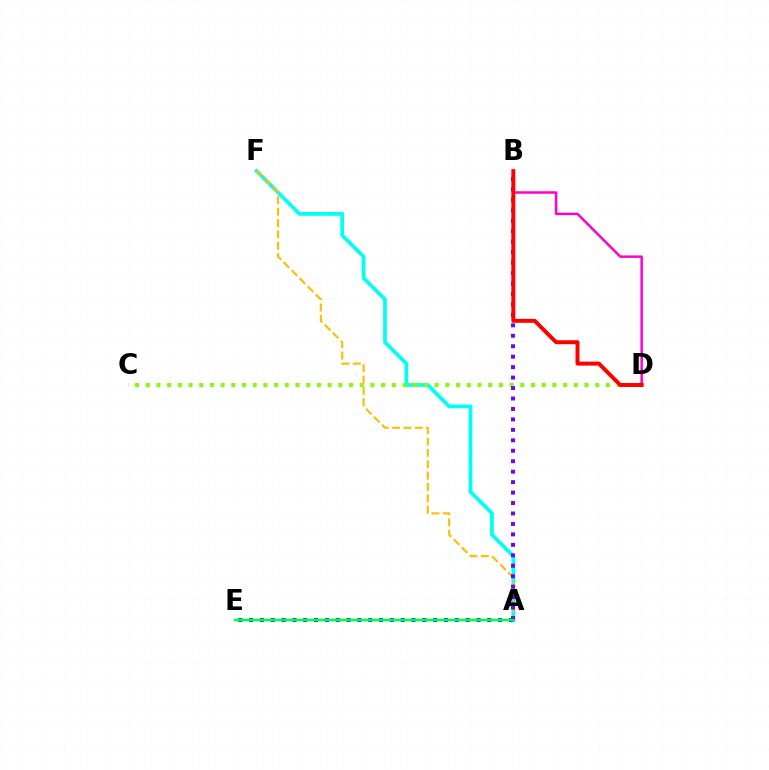{('B', 'D'): [{'color': '#ff00cf', 'line_style': 'solid', 'thickness': 1.79}, {'color': '#ff0000', 'line_style': 'solid', 'thickness': 2.85}], ('A', 'F'): [{'color': '#00fff6', 'line_style': 'solid', 'thickness': 2.7}, {'color': '#ffbd00', 'line_style': 'dashed', 'thickness': 1.54}], ('C', 'D'): [{'color': '#84ff00', 'line_style': 'dotted', 'thickness': 2.91}], ('A', 'E'): [{'color': '#004bff', 'line_style': 'dotted', 'thickness': 2.94}, {'color': '#00ff39', 'line_style': 'solid', 'thickness': 1.76}], ('A', 'B'): [{'color': '#7200ff', 'line_style': 'dotted', 'thickness': 2.84}]}